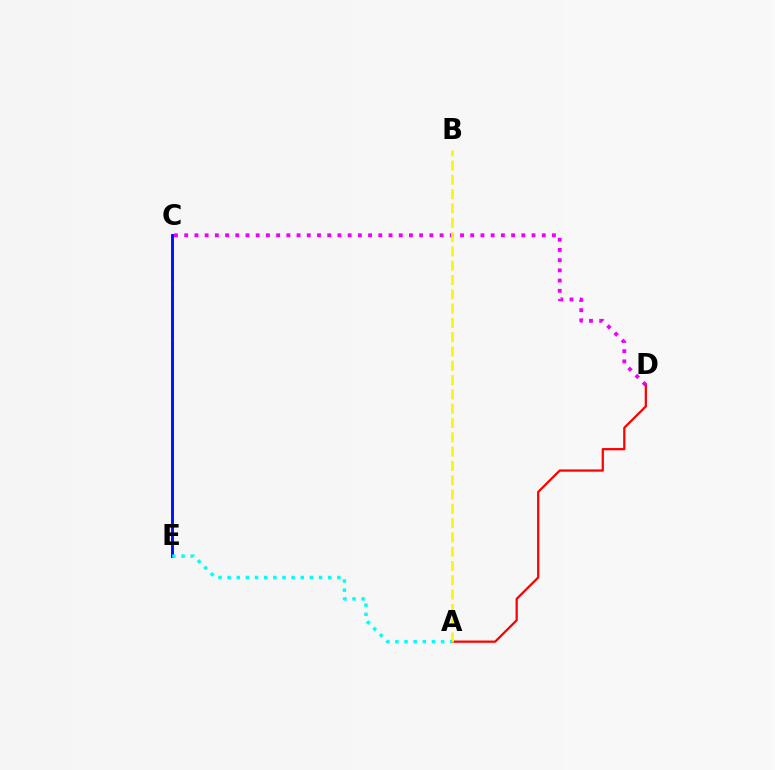{('A', 'D'): [{'color': '#ff0000', 'line_style': 'solid', 'thickness': 1.62}], ('C', 'E'): [{'color': '#08ff00', 'line_style': 'dotted', 'thickness': 1.91}, {'color': '#0010ff', 'line_style': 'solid', 'thickness': 2.09}], ('C', 'D'): [{'color': '#ee00ff', 'line_style': 'dotted', 'thickness': 2.78}], ('A', 'B'): [{'color': '#fcf500', 'line_style': 'dashed', 'thickness': 1.94}], ('A', 'E'): [{'color': '#00fff6', 'line_style': 'dotted', 'thickness': 2.48}]}